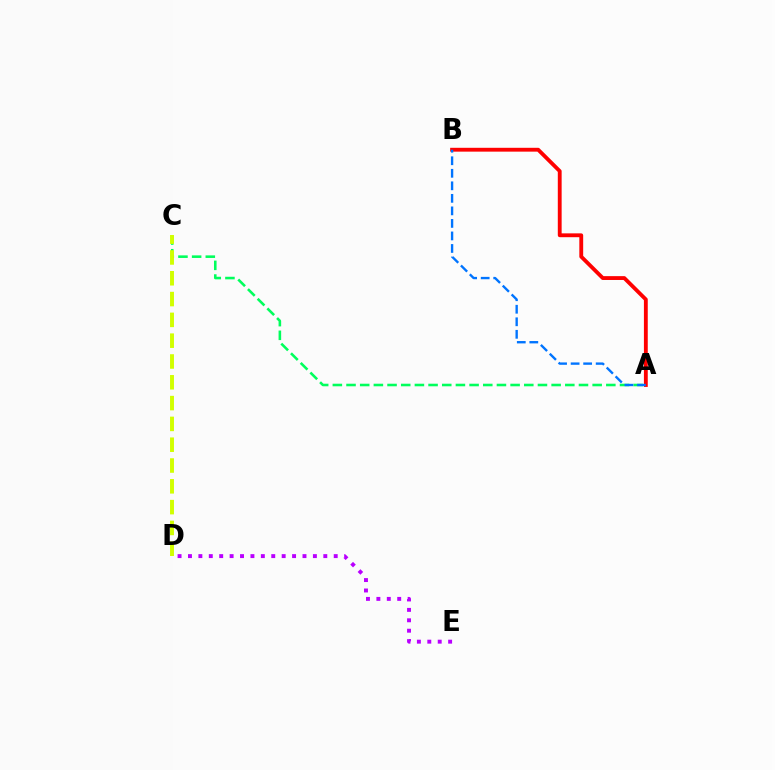{('A', 'C'): [{'color': '#00ff5c', 'line_style': 'dashed', 'thickness': 1.86}], ('A', 'B'): [{'color': '#ff0000', 'line_style': 'solid', 'thickness': 2.76}, {'color': '#0074ff', 'line_style': 'dashed', 'thickness': 1.7}], ('C', 'D'): [{'color': '#d1ff00', 'line_style': 'dashed', 'thickness': 2.83}], ('D', 'E'): [{'color': '#b900ff', 'line_style': 'dotted', 'thickness': 2.83}]}